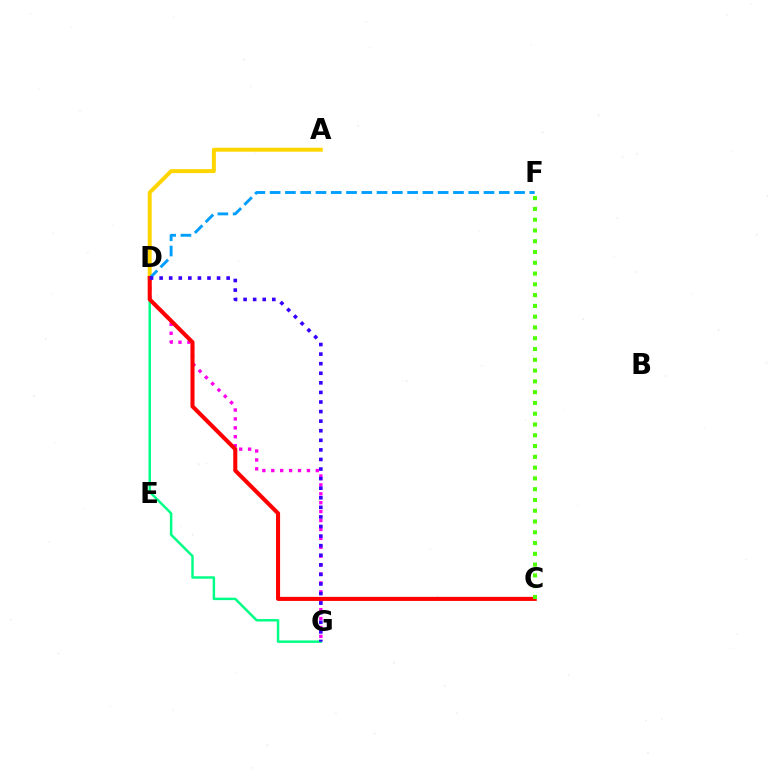{('D', 'G'): [{'color': '#00ff86', 'line_style': 'solid', 'thickness': 1.77}, {'color': '#ff00ed', 'line_style': 'dotted', 'thickness': 2.42}, {'color': '#3700ff', 'line_style': 'dotted', 'thickness': 2.6}], ('A', 'D'): [{'color': '#ffd500', 'line_style': 'solid', 'thickness': 2.83}], ('D', 'F'): [{'color': '#009eff', 'line_style': 'dashed', 'thickness': 2.08}], ('C', 'D'): [{'color': '#ff0000', 'line_style': 'solid', 'thickness': 2.92}], ('C', 'F'): [{'color': '#4fff00', 'line_style': 'dotted', 'thickness': 2.93}]}